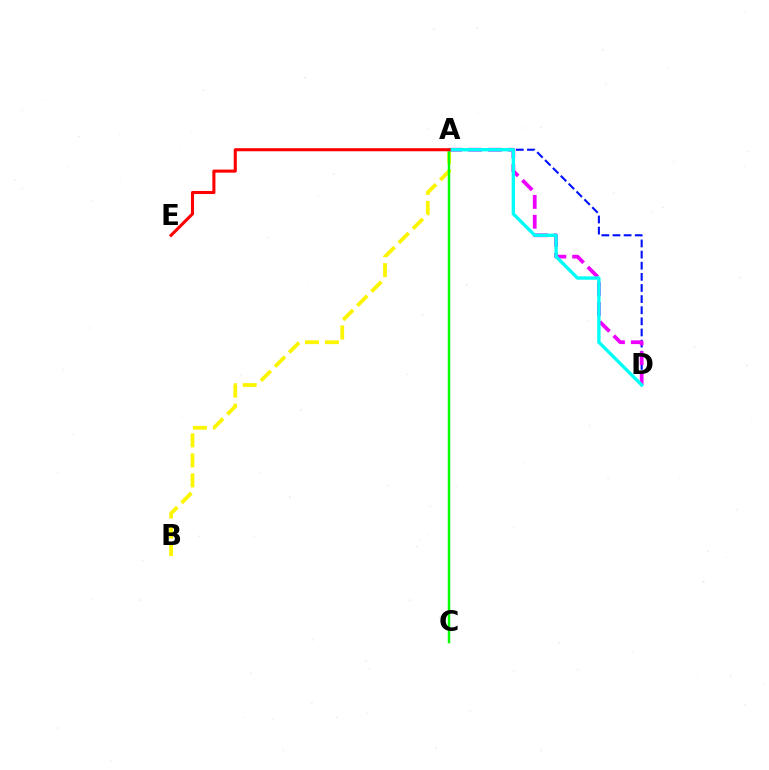{('A', 'D'): [{'color': '#0010ff', 'line_style': 'dashed', 'thickness': 1.51}, {'color': '#ee00ff', 'line_style': 'dashed', 'thickness': 2.7}, {'color': '#00fff6', 'line_style': 'solid', 'thickness': 2.42}], ('A', 'B'): [{'color': '#fcf500', 'line_style': 'dashed', 'thickness': 2.72}], ('A', 'C'): [{'color': '#08ff00', 'line_style': 'solid', 'thickness': 1.79}], ('A', 'E'): [{'color': '#ff0000', 'line_style': 'solid', 'thickness': 2.21}]}